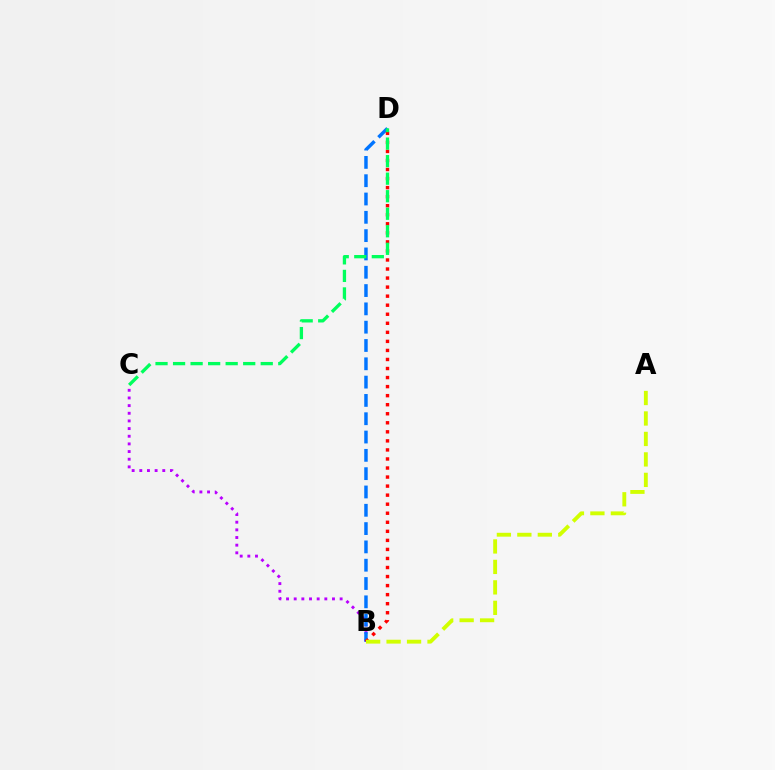{('B', 'C'): [{'color': '#b900ff', 'line_style': 'dotted', 'thickness': 2.08}], ('B', 'D'): [{'color': '#0074ff', 'line_style': 'dashed', 'thickness': 2.49}, {'color': '#ff0000', 'line_style': 'dotted', 'thickness': 2.46}], ('A', 'B'): [{'color': '#d1ff00', 'line_style': 'dashed', 'thickness': 2.78}], ('C', 'D'): [{'color': '#00ff5c', 'line_style': 'dashed', 'thickness': 2.38}]}